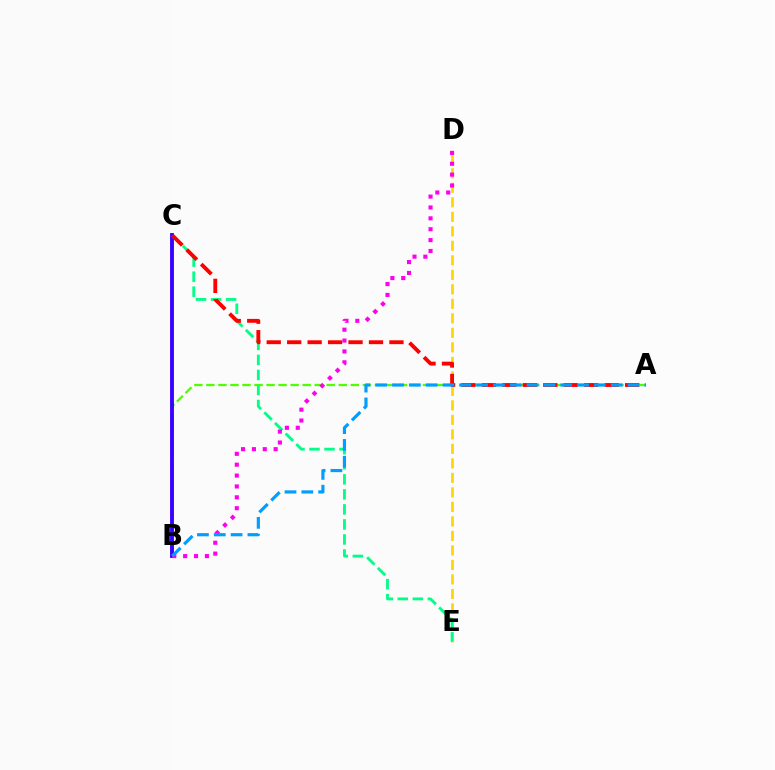{('D', 'E'): [{'color': '#ffd500', 'line_style': 'dashed', 'thickness': 1.97}], ('A', 'B'): [{'color': '#4fff00', 'line_style': 'dashed', 'thickness': 1.63}, {'color': '#009eff', 'line_style': 'dashed', 'thickness': 2.29}], ('C', 'E'): [{'color': '#00ff86', 'line_style': 'dashed', 'thickness': 2.04}], ('B', 'C'): [{'color': '#3700ff', 'line_style': 'solid', 'thickness': 2.78}], ('A', 'C'): [{'color': '#ff0000', 'line_style': 'dashed', 'thickness': 2.78}], ('B', 'D'): [{'color': '#ff00ed', 'line_style': 'dotted', 'thickness': 2.95}]}